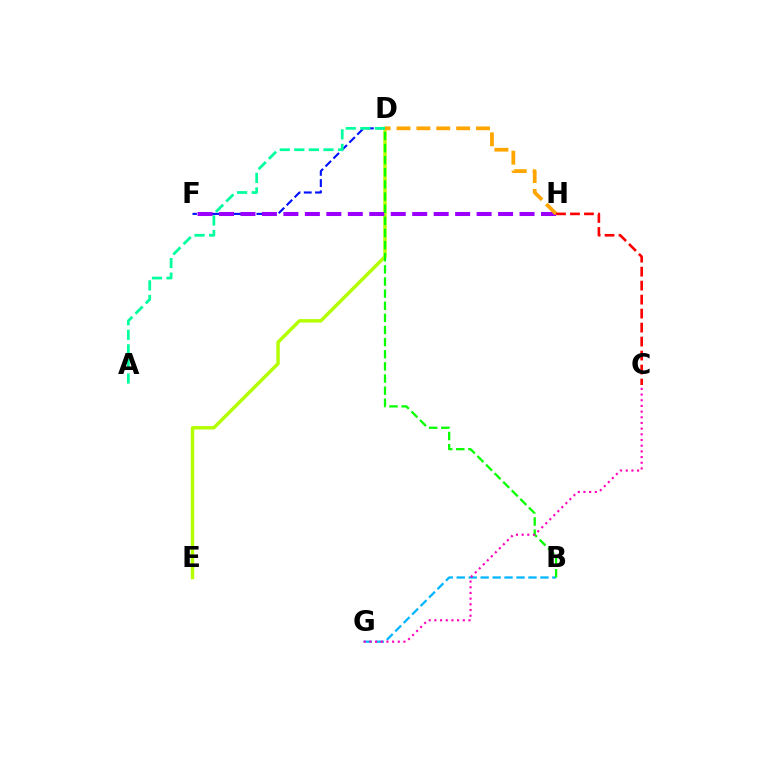{('B', 'G'): [{'color': '#00b5ff', 'line_style': 'dashed', 'thickness': 1.62}], ('D', 'F'): [{'color': '#0010ff', 'line_style': 'dashed', 'thickness': 1.53}], ('D', 'E'): [{'color': '#b3ff00', 'line_style': 'solid', 'thickness': 2.48}], ('A', 'D'): [{'color': '#00ff9d', 'line_style': 'dashed', 'thickness': 1.98}], ('F', 'H'): [{'color': '#9b00ff', 'line_style': 'dashed', 'thickness': 2.92}], ('B', 'D'): [{'color': '#08ff00', 'line_style': 'dashed', 'thickness': 1.65}], ('C', 'G'): [{'color': '#ff00bd', 'line_style': 'dotted', 'thickness': 1.54}], ('D', 'H'): [{'color': '#ffa500', 'line_style': 'dashed', 'thickness': 2.7}], ('C', 'H'): [{'color': '#ff0000', 'line_style': 'dashed', 'thickness': 1.9}]}